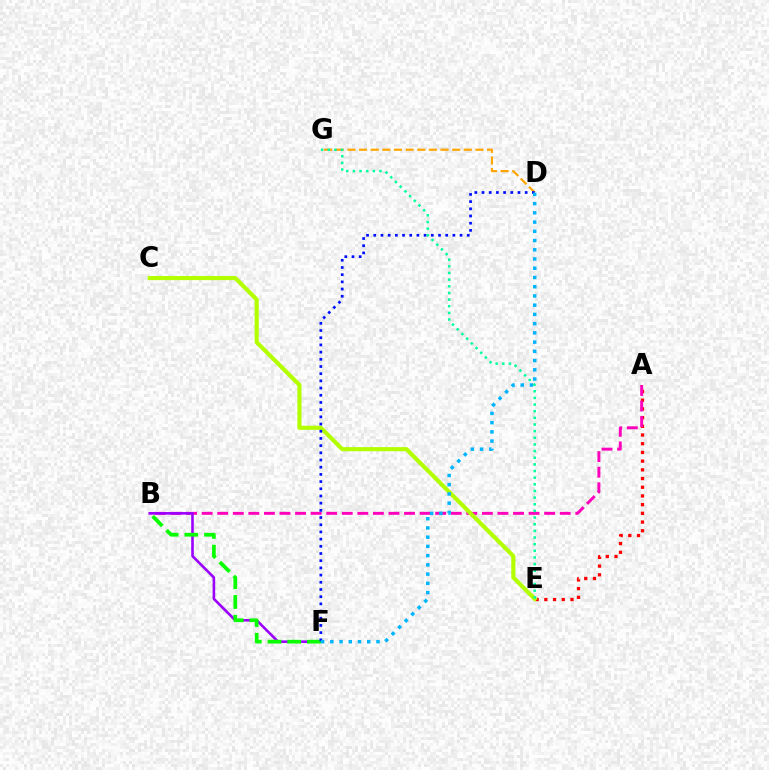{('A', 'E'): [{'color': '#ff0000', 'line_style': 'dotted', 'thickness': 2.36}], ('A', 'B'): [{'color': '#ff00bd', 'line_style': 'dashed', 'thickness': 2.11}], ('B', 'F'): [{'color': '#9b00ff', 'line_style': 'solid', 'thickness': 1.87}, {'color': '#08ff00', 'line_style': 'dashed', 'thickness': 2.68}], ('D', 'G'): [{'color': '#ffa500', 'line_style': 'dashed', 'thickness': 1.58}], ('C', 'E'): [{'color': '#b3ff00', 'line_style': 'solid', 'thickness': 2.98}], ('D', 'F'): [{'color': '#0010ff', 'line_style': 'dotted', 'thickness': 1.95}, {'color': '#00b5ff', 'line_style': 'dotted', 'thickness': 2.51}], ('E', 'G'): [{'color': '#00ff9d', 'line_style': 'dotted', 'thickness': 1.81}]}